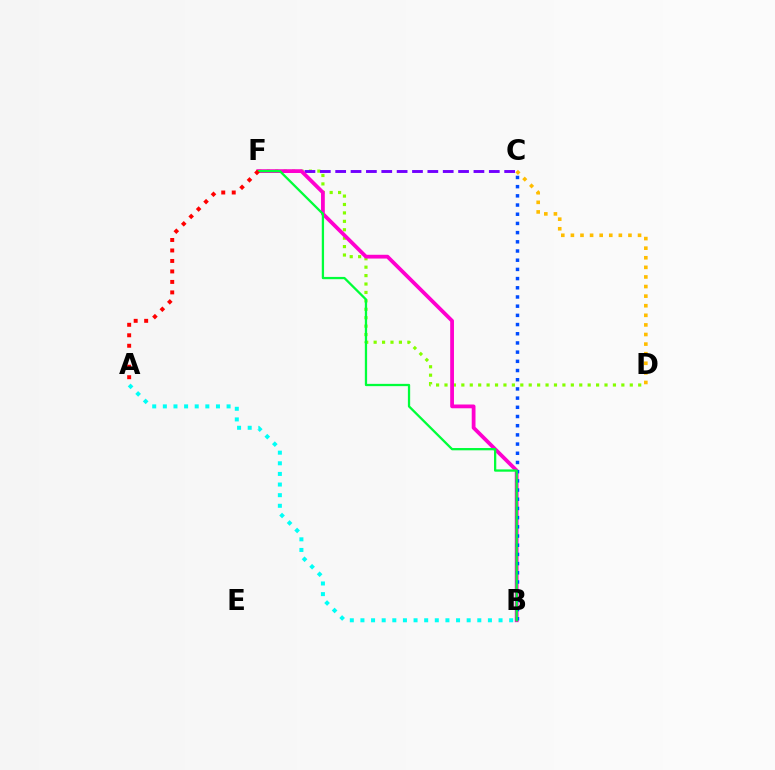{('D', 'F'): [{'color': '#84ff00', 'line_style': 'dotted', 'thickness': 2.29}], ('C', 'F'): [{'color': '#7200ff', 'line_style': 'dashed', 'thickness': 2.09}], ('C', 'D'): [{'color': '#ffbd00', 'line_style': 'dotted', 'thickness': 2.61}], ('B', 'F'): [{'color': '#ff00cf', 'line_style': 'solid', 'thickness': 2.72}, {'color': '#00ff39', 'line_style': 'solid', 'thickness': 1.64}], ('B', 'C'): [{'color': '#004bff', 'line_style': 'dotted', 'thickness': 2.5}], ('A', 'F'): [{'color': '#ff0000', 'line_style': 'dotted', 'thickness': 2.85}], ('A', 'B'): [{'color': '#00fff6', 'line_style': 'dotted', 'thickness': 2.89}]}